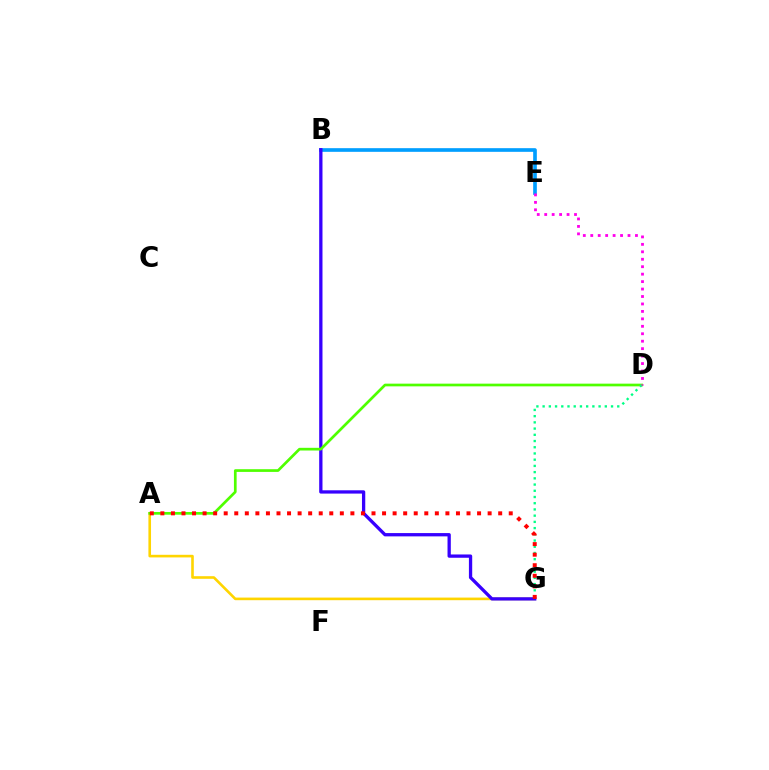{('A', 'G'): [{'color': '#ffd500', 'line_style': 'solid', 'thickness': 1.89}, {'color': '#ff0000', 'line_style': 'dotted', 'thickness': 2.87}], ('B', 'E'): [{'color': '#009eff', 'line_style': 'solid', 'thickness': 2.63}], ('B', 'G'): [{'color': '#3700ff', 'line_style': 'solid', 'thickness': 2.37}], ('A', 'D'): [{'color': '#4fff00', 'line_style': 'solid', 'thickness': 1.94}], ('D', 'G'): [{'color': '#00ff86', 'line_style': 'dotted', 'thickness': 1.69}], ('D', 'E'): [{'color': '#ff00ed', 'line_style': 'dotted', 'thickness': 2.02}]}